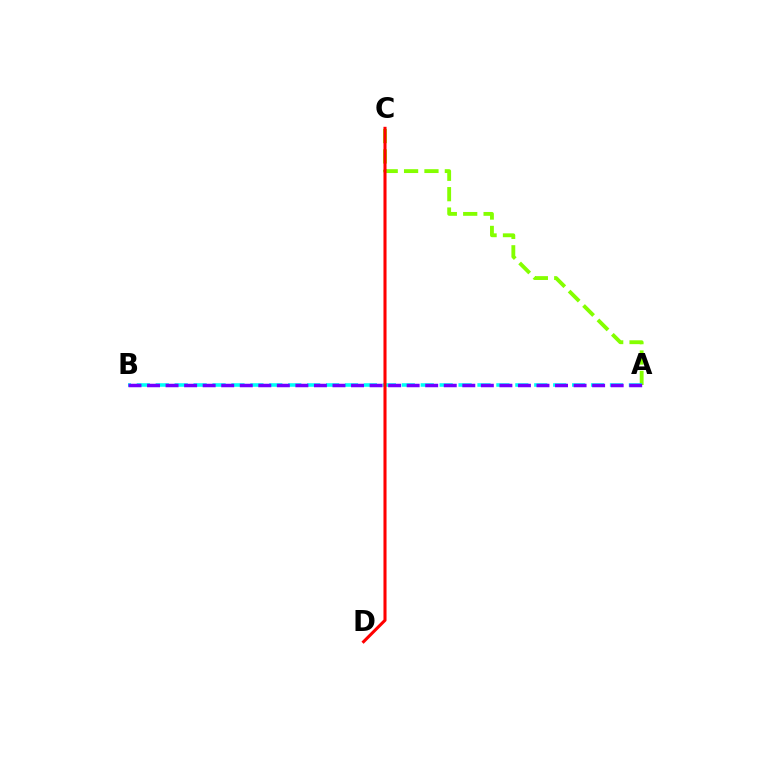{('A', 'C'): [{'color': '#84ff00', 'line_style': 'dashed', 'thickness': 2.77}], ('A', 'B'): [{'color': '#00fff6', 'line_style': 'dashed', 'thickness': 2.57}, {'color': '#7200ff', 'line_style': 'dashed', 'thickness': 2.52}], ('C', 'D'): [{'color': '#ff0000', 'line_style': 'solid', 'thickness': 2.2}]}